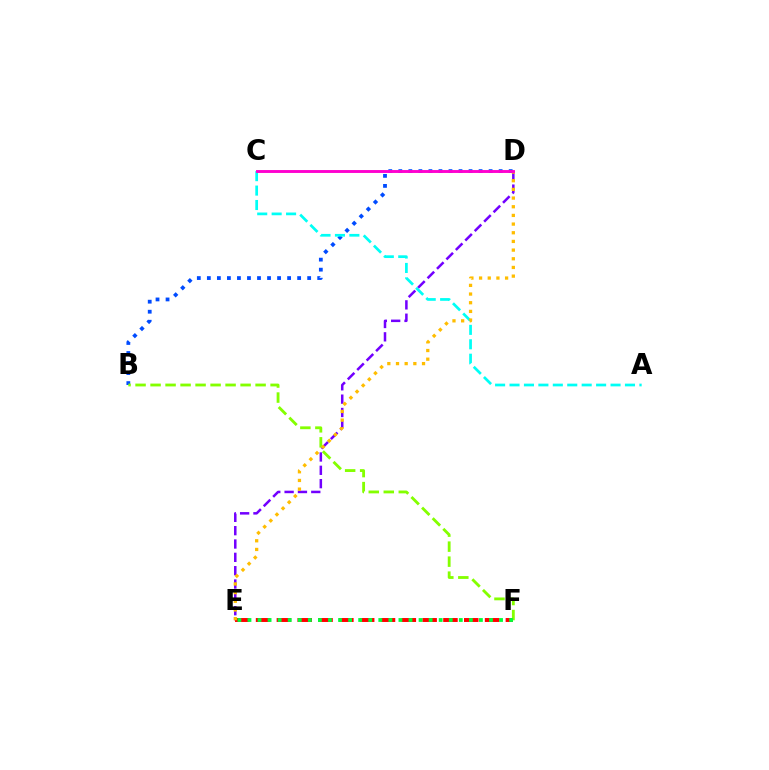{('B', 'D'): [{'color': '#004bff', 'line_style': 'dotted', 'thickness': 2.73}], ('A', 'C'): [{'color': '#00fff6', 'line_style': 'dashed', 'thickness': 1.96}], ('D', 'E'): [{'color': '#7200ff', 'line_style': 'dashed', 'thickness': 1.81}, {'color': '#ffbd00', 'line_style': 'dotted', 'thickness': 2.36}], ('E', 'F'): [{'color': '#ff0000', 'line_style': 'dashed', 'thickness': 2.83}, {'color': '#00ff39', 'line_style': 'dotted', 'thickness': 2.73}], ('B', 'F'): [{'color': '#84ff00', 'line_style': 'dashed', 'thickness': 2.04}], ('C', 'D'): [{'color': '#ff00cf', 'line_style': 'solid', 'thickness': 2.09}]}